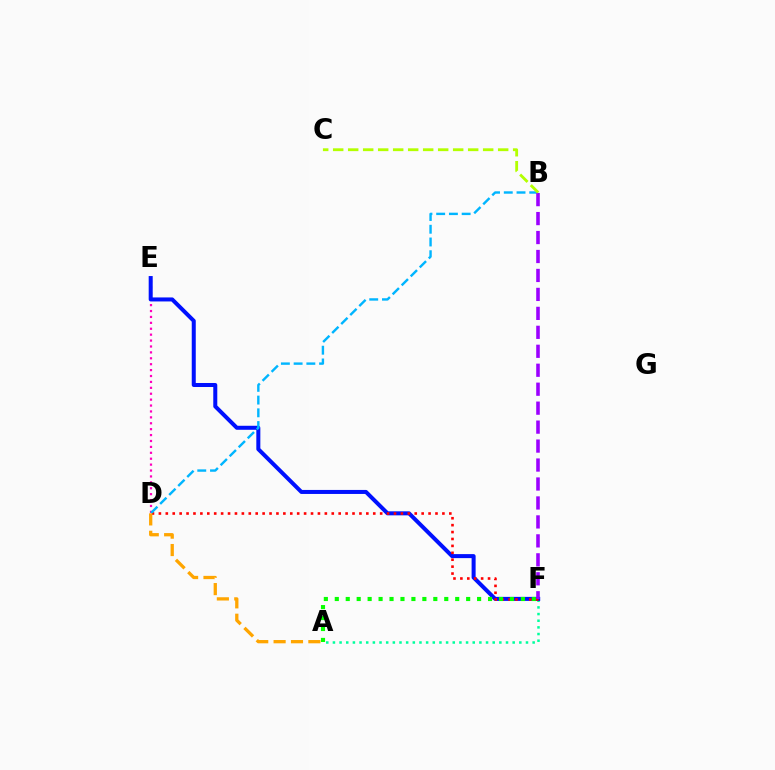{('D', 'E'): [{'color': '#ff00bd', 'line_style': 'dotted', 'thickness': 1.61}], ('A', 'F'): [{'color': '#00ff9d', 'line_style': 'dotted', 'thickness': 1.81}, {'color': '#08ff00', 'line_style': 'dotted', 'thickness': 2.97}], ('E', 'F'): [{'color': '#0010ff', 'line_style': 'solid', 'thickness': 2.89}], ('D', 'F'): [{'color': '#ff0000', 'line_style': 'dotted', 'thickness': 1.88}], ('B', 'D'): [{'color': '#00b5ff', 'line_style': 'dashed', 'thickness': 1.73}], ('B', 'F'): [{'color': '#9b00ff', 'line_style': 'dashed', 'thickness': 2.58}], ('B', 'C'): [{'color': '#b3ff00', 'line_style': 'dashed', 'thickness': 2.04}], ('A', 'D'): [{'color': '#ffa500', 'line_style': 'dashed', 'thickness': 2.36}]}